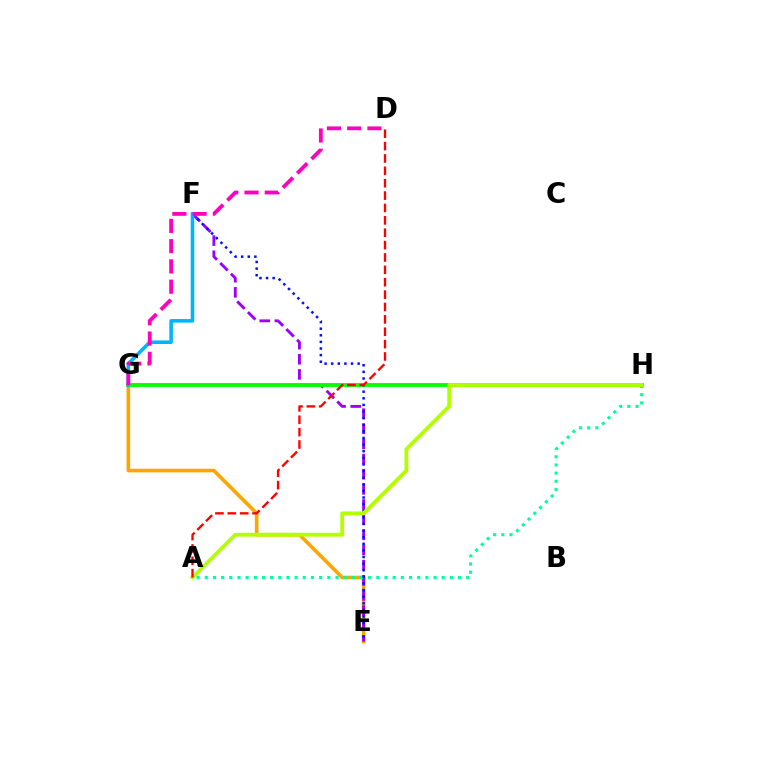{('E', 'G'): [{'color': '#ffa500', 'line_style': 'solid', 'thickness': 2.6}], ('E', 'F'): [{'color': '#9b00ff', 'line_style': 'dashed', 'thickness': 2.06}, {'color': '#0010ff', 'line_style': 'dotted', 'thickness': 1.8}], ('G', 'H'): [{'color': '#08ff00', 'line_style': 'solid', 'thickness': 2.8}], ('A', 'H'): [{'color': '#00ff9d', 'line_style': 'dotted', 'thickness': 2.22}, {'color': '#b3ff00', 'line_style': 'solid', 'thickness': 2.75}], ('F', 'G'): [{'color': '#00b5ff', 'line_style': 'solid', 'thickness': 2.57}], ('A', 'D'): [{'color': '#ff0000', 'line_style': 'dashed', 'thickness': 1.68}], ('D', 'G'): [{'color': '#ff00bd', 'line_style': 'dashed', 'thickness': 2.75}]}